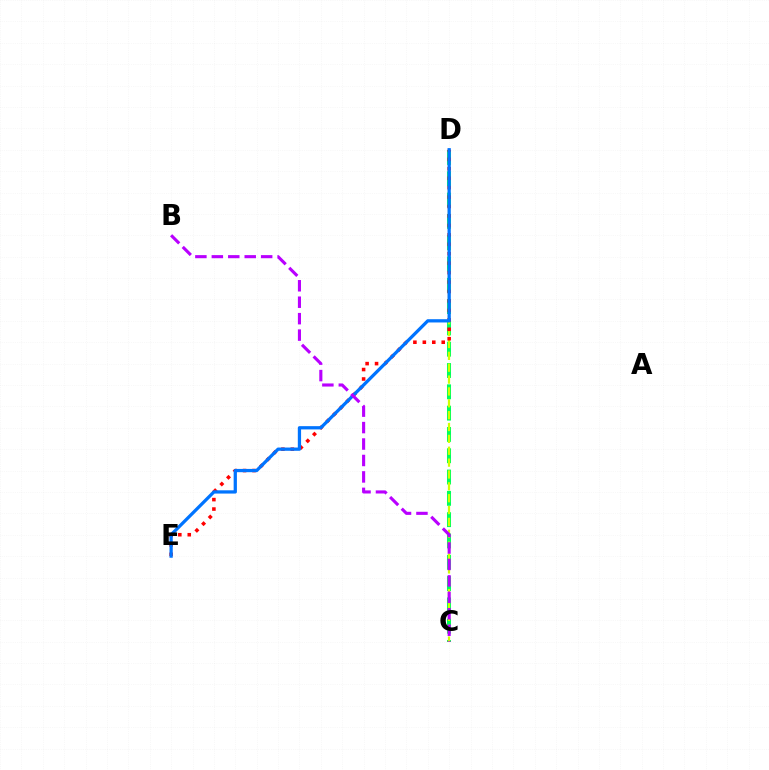{('C', 'D'): [{'color': '#00ff5c', 'line_style': 'dashed', 'thickness': 2.89}, {'color': '#d1ff00', 'line_style': 'dashed', 'thickness': 1.61}], ('D', 'E'): [{'color': '#ff0000', 'line_style': 'dotted', 'thickness': 2.57}, {'color': '#0074ff', 'line_style': 'solid', 'thickness': 2.35}], ('B', 'C'): [{'color': '#b900ff', 'line_style': 'dashed', 'thickness': 2.23}]}